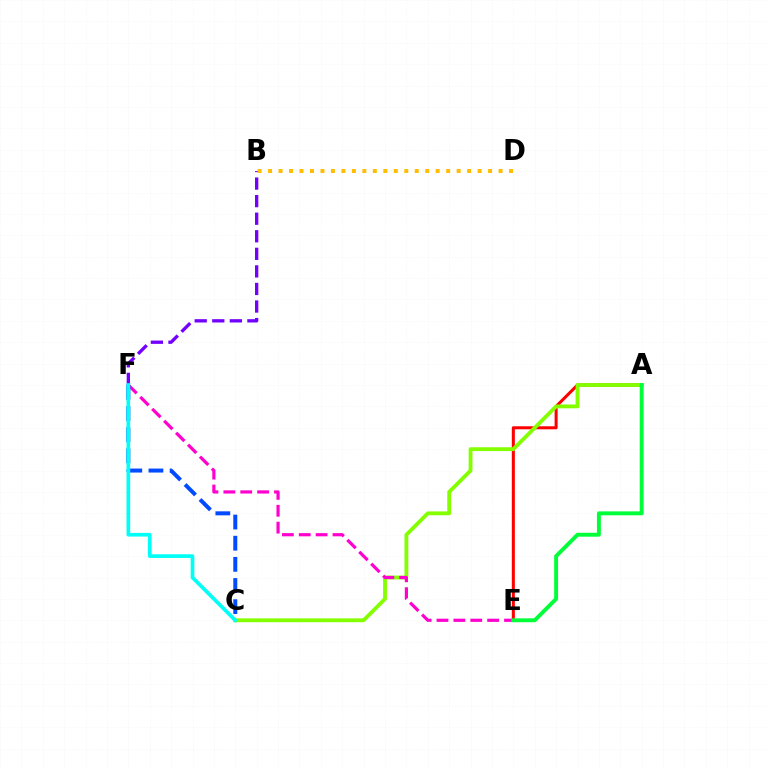{('A', 'E'): [{'color': '#ff0000', 'line_style': 'solid', 'thickness': 2.19}, {'color': '#00ff39', 'line_style': 'solid', 'thickness': 2.82}], ('A', 'C'): [{'color': '#84ff00', 'line_style': 'solid', 'thickness': 2.76}], ('E', 'F'): [{'color': '#ff00cf', 'line_style': 'dashed', 'thickness': 2.29}], ('B', 'F'): [{'color': '#7200ff', 'line_style': 'dashed', 'thickness': 2.39}], ('C', 'F'): [{'color': '#004bff', 'line_style': 'dashed', 'thickness': 2.87}, {'color': '#00fff6', 'line_style': 'solid', 'thickness': 2.65}], ('B', 'D'): [{'color': '#ffbd00', 'line_style': 'dotted', 'thickness': 2.85}]}